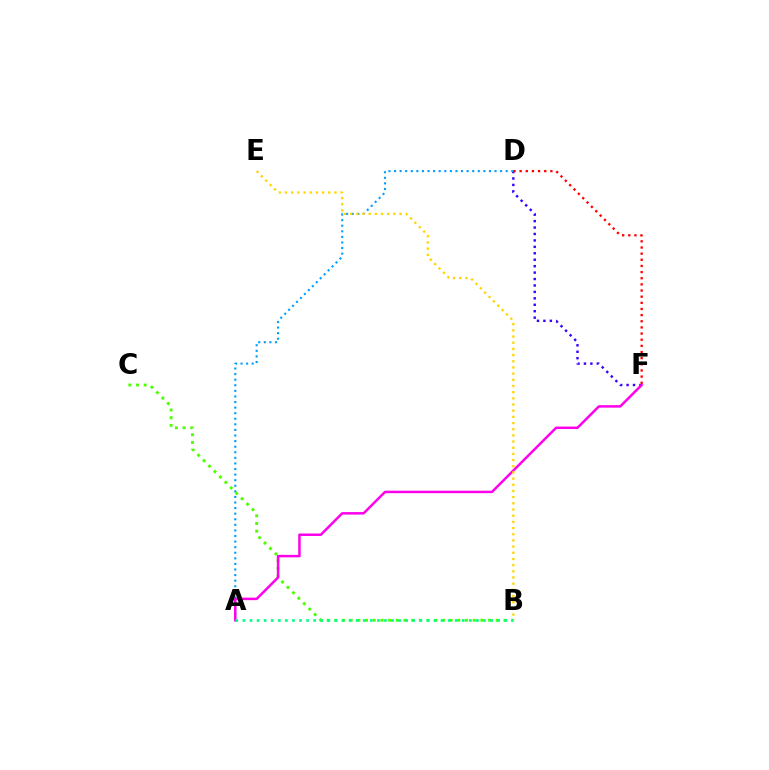{('D', 'F'): [{'color': '#3700ff', 'line_style': 'dotted', 'thickness': 1.75}, {'color': '#ff0000', 'line_style': 'dotted', 'thickness': 1.67}], ('A', 'D'): [{'color': '#009eff', 'line_style': 'dotted', 'thickness': 1.52}], ('B', 'C'): [{'color': '#4fff00', 'line_style': 'dotted', 'thickness': 2.09}], ('A', 'F'): [{'color': '#ff00ed', 'line_style': 'solid', 'thickness': 1.8}], ('B', 'E'): [{'color': '#ffd500', 'line_style': 'dotted', 'thickness': 1.68}], ('A', 'B'): [{'color': '#00ff86', 'line_style': 'dotted', 'thickness': 1.92}]}